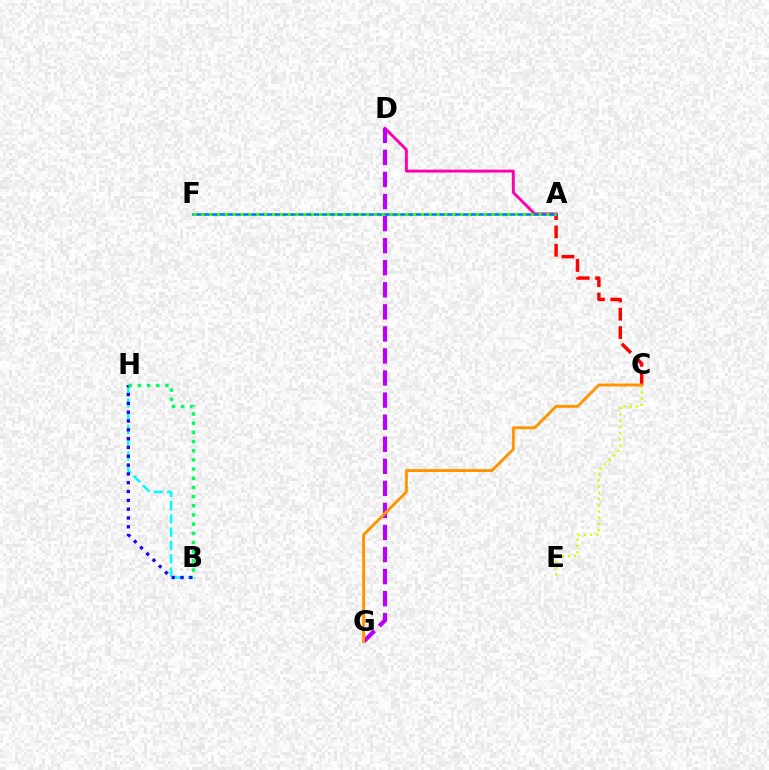{('A', 'D'): [{'color': '#ff00ac', 'line_style': 'solid', 'thickness': 2.1}], ('A', 'C'): [{'color': '#ff0000', 'line_style': 'dashed', 'thickness': 2.49}], ('B', 'H'): [{'color': '#00fff6', 'line_style': 'dashed', 'thickness': 1.81}, {'color': '#2500ff', 'line_style': 'dotted', 'thickness': 2.4}, {'color': '#00ff5c', 'line_style': 'dotted', 'thickness': 2.49}], ('C', 'E'): [{'color': '#d1ff00', 'line_style': 'dotted', 'thickness': 1.69}], ('A', 'F'): [{'color': '#0074ff', 'line_style': 'solid', 'thickness': 1.83}, {'color': '#3dff00', 'line_style': 'dotted', 'thickness': 2.13}], ('D', 'G'): [{'color': '#b900ff', 'line_style': 'dashed', 'thickness': 3.0}], ('C', 'G'): [{'color': '#ff9400', 'line_style': 'solid', 'thickness': 2.09}]}